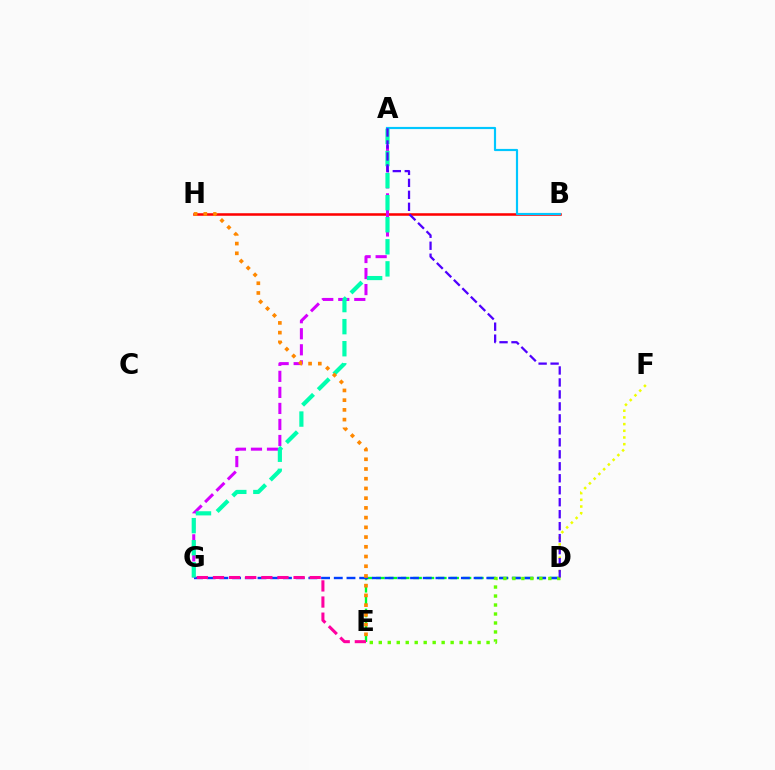{('D', 'E'): [{'color': '#00ff27', 'line_style': 'dashed', 'thickness': 1.68}, {'color': '#66ff00', 'line_style': 'dotted', 'thickness': 2.44}], ('D', 'G'): [{'color': '#003fff', 'line_style': 'dashed', 'thickness': 1.73}], ('B', 'H'): [{'color': '#ff0000', 'line_style': 'solid', 'thickness': 1.83}], ('E', 'G'): [{'color': '#ff00a0', 'line_style': 'dashed', 'thickness': 2.19}], ('A', 'G'): [{'color': '#d600ff', 'line_style': 'dashed', 'thickness': 2.18}, {'color': '#00ffaf', 'line_style': 'dashed', 'thickness': 3.0}], ('A', 'B'): [{'color': '#00c7ff', 'line_style': 'solid', 'thickness': 1.57}], ('D', 'F'): [{'color': '#eeff00', 'line_style': 'dotted', 'thickness': 1.82}], ('E', 'H'): [{'color': '#ff8800', 'line_style': 'dotted', 'thickness': 2.64}], ('A', 'D'): [{'color': '#4f00ff', 'line_style': 'dashed', 'thickness': 1.63}]}